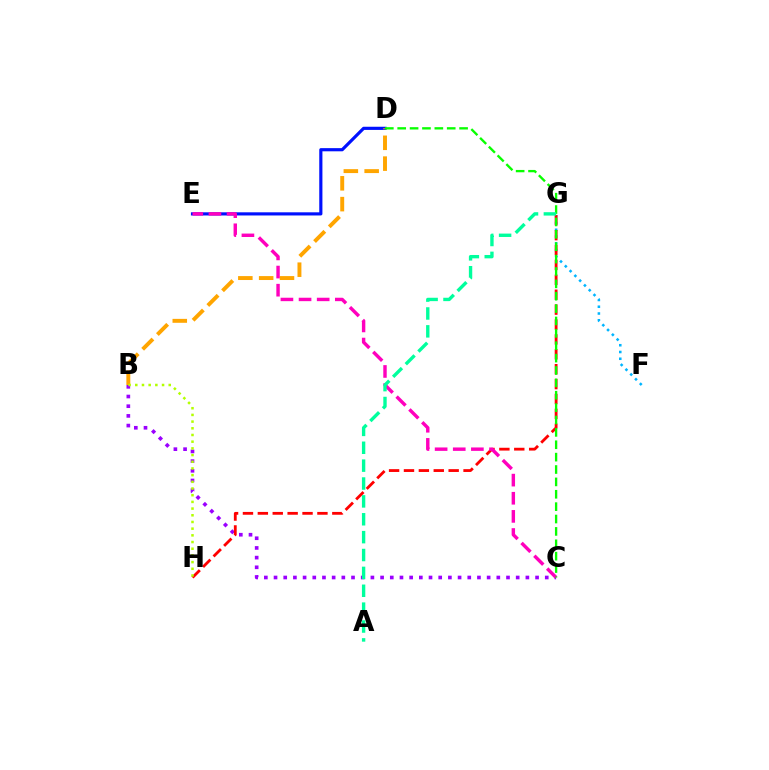{('D', 'E'): [{'color': '#0010ff', 'line_style': 'solid', 'thickness': 2.28}], ('B', 'C'): [{'color': '#9b00ff', 'line_style': 'dotted', 'thickness': 2.63}], ('F', 'G'): [{'color': '#00b5ff', 'line_style': 'dotted', 'thickness': 1.84}], ('G', 'H'): [{'color': '#ff0000', 'line_style': 'dashed', 'thickness': 2.02}], ('B', 'D'): [{'color': '#ffa500', 'line_style': 'dashed', 'thickness': 2.83}], ('B', 'H'): [{'color': '#b3ff00', 'line_style': 'dotted', 'thickness': 1.82}], ('C', 'E'): [{'color': '#ff00bd', 'line_style': 'dashed', 'thickness': 2.46}], ('C', 'D'): [{'color': '#08ff00', 'line_style': 'dashed', 'thickness': 1.68}], ('A', 'G'): [{'color': '#00ff9d', 'line_style': 'dashed', 'thickness': 2.43}]}